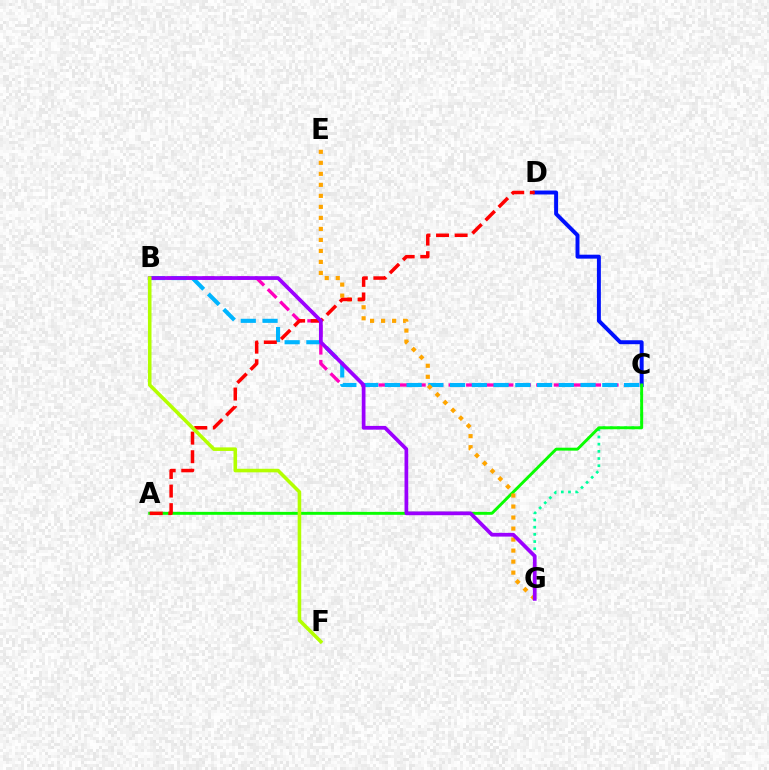{('B', 'C'): [{'color': '#ff00bd', 'line_style': 'dashed', 'thickness': 2.38}, {'color': '#00b5ff', 'line_style': 'dashed', 'thickness': 2.95}], ('C', 'D'): [{'color': '#0010ff', 'line_style': 'solid', 'thickness': 2.84}], ('C', 'G'): [{'color': '#00ff9d', 'line_style': 'dotted', 'thickness': 1.95}], ('A', 'C'): [{'color': '#08ff00', 'line_style': 'solid', 'thickness': 2.11}], ('E', 'G'): [{'color': '#ffa500', 'line_style': 'dotted', 'thickness': 2.99}], ('A', 'D'): [{'color': '#ff0000', 'line_style': 'dashed', 'thickness': 2.52}], ('B', 'G'): [{'color': '#9b00ff', 'line_style': 'solid', 'thickness': 2.69}], ('B', 'F'): [{'color': '#b3ff00', 'line_style': 'solid', 'thickness': 2.56}]}